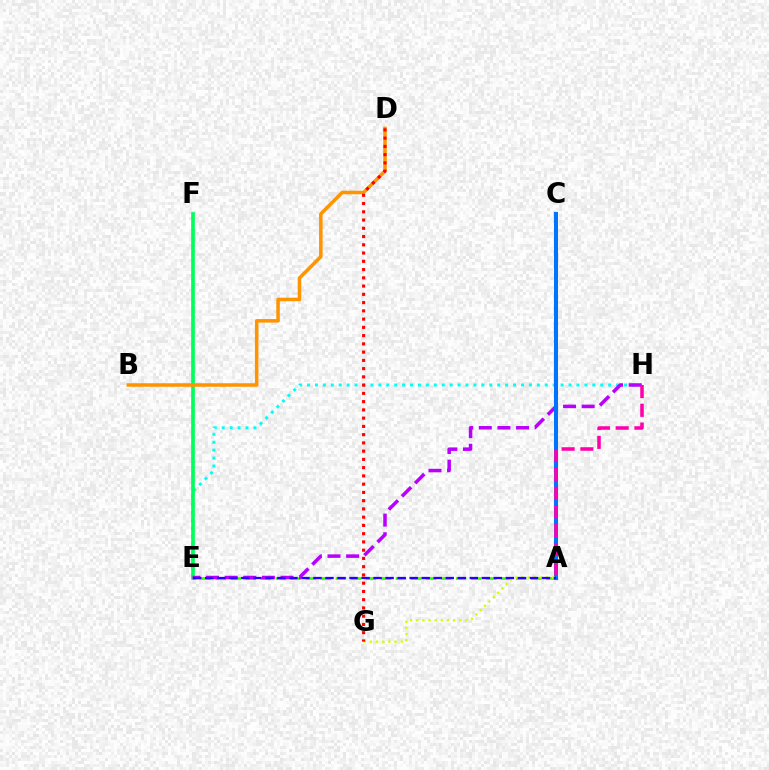{('E', 'H'): [{'color': '#00fff6', 'line_style': 'dotted', 'thickness': 2.15}, {'color': '#b900ff', 'line_style': 'dashed', 'thickness': 2.53}], ('A', 'E'): [{'color': '#3dff00', 'line_style': 'dashed', 'thickness': 2.04}, {'color': '#2500ff', 'line_style': 'dashed', 'thickness': 1.63}], ('E', 'F'): [{'color': '#00ff5c', 'line_style': 'solid', 'thickness': 2.64}], ('A', 'C'): [{'color': '#0074ff', 'line_style': 'solid', 'thickness': 2.91}], ('A', 'G'): [{'color': '#d1ff00', 'line_style': 'dotted', 'thickness': 1.67}], ('A', 'H'): [{'color': '#ff00ac', 'line_style': 'dashed', 'thickness': 2.55}], ('B', 'D'): [{'color': '#ff9400', 'line_style': 'solid', 'thickness': 2.54}], ('D', 'G'): [{'color': '#ff0000', 'line_style': 'dotted', 'thickness': 2.24}]}